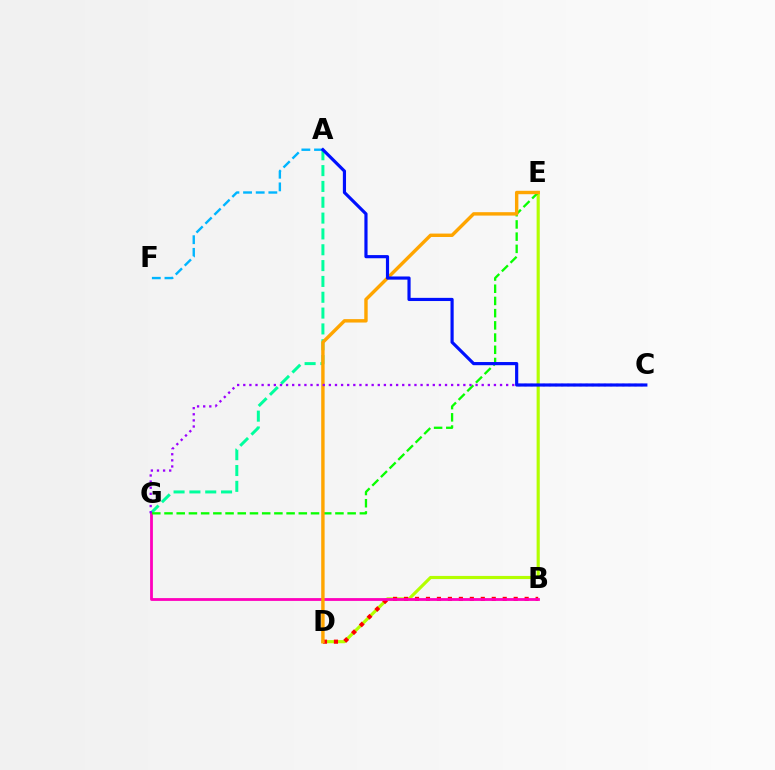{('D', 'E'): [{'color': '#b3ff00', 'line_style': 'solid', 'thickness': 2.27}, {'color': '#ffa500', 'line_style': 'solid', 'thickness': 2.46}], ('A', 'G'): [{'color': '#00ff9d', 'line_style': 'dashed', 'thickness': 2.15}], ('B', 'D'): [{'color': '#ff0000', 'line_style': 'dotted', 'thickness': 2.98}], ('B', 'G'): [{'color': '#ff00bd', 'line_style': 'solid', 'thickness': 2.01}], ('E', 'G'): [{'color': '#08ff00', 'line_style': 'dashed', 'thickness': 1.66}], ('C', 'G'): [{'color': '#9b00ff', 'line_style': 'dotted', 'thickness': 1.66}], ('A', 'F'): [{'color': '#00b5ff', 'line_style': 'dashed', 'thickness': 1.72}], ('A', 'C'): [{'color': '#0010ff', 'line_style': 'solid', 'thickness': 2.28}]}